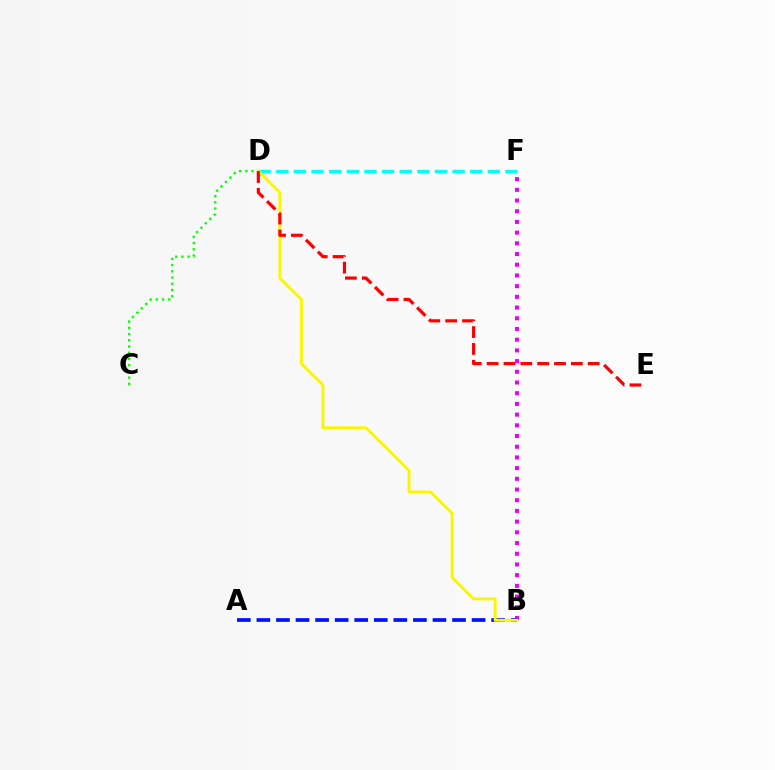{('C', 'D'): [{'color': '#08ff00', 'line_style': 'dotted', 'thickness': 1.69}], ('B', 'F'): [{'color': '#ee00ff', 'line_style': 'dotted', 'thickness': 2.91}], ('A', 'B'): [{'color': '#0010ff', 'line_style': 'dashed', 'thickness': 2.66}], ('D', 'F'): [{'color': '#00fff6', 'line_style': 'dashed', 'thickness': 2.39}], ('B', 'D'): [{'color': '#fcf500', 'line_style': 'solid', 'thickness': 2.09}], ('D', 'E'): [{'color': '#ff0000', 'line_style': 'dashed', 'thickness': 2.29}]}